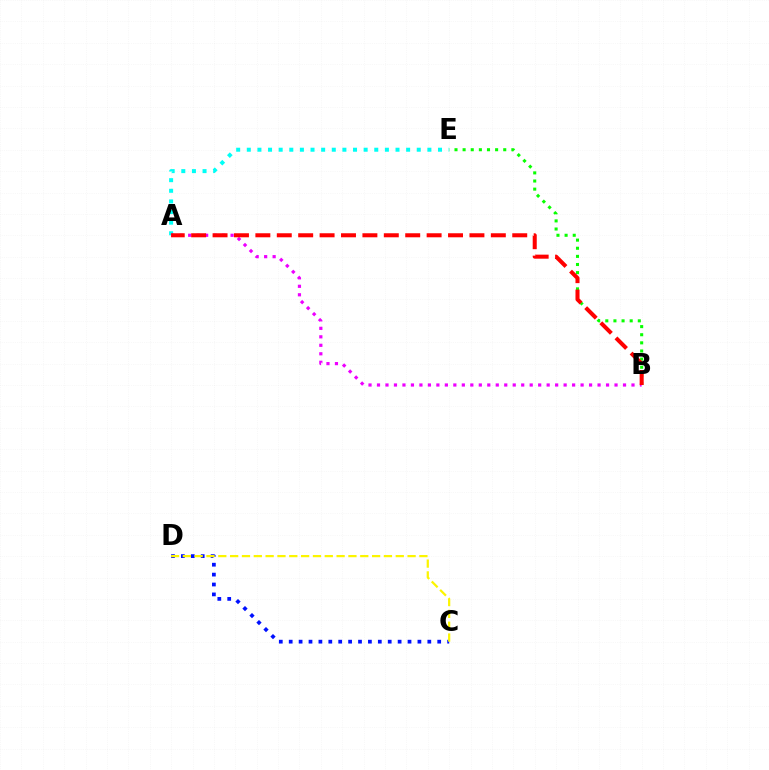{('B', 'E'): [{'color': '#08ff00', 'line_style': 'dotted', 'thickness': 2.21}], ('C', 'D'): [{'color': '#0010ff', 'line_style': 'dotted', 'thickness': 2.69}, {'color': '#fcf500', 'line_style': 'dashed', 'thickness': 1.61}], ('A', 'E'): [{'color': '#00fff6', 'line_style': 'dotted', 'thickness': 2.89}], ('A', 'B'): [{'color': '#ee00ff', 'line_style': 'dotted', 'thickness': 2.3}, {'color': '#ff0000', 'line_style': 'dashed', 'thickness': 2.91}]}